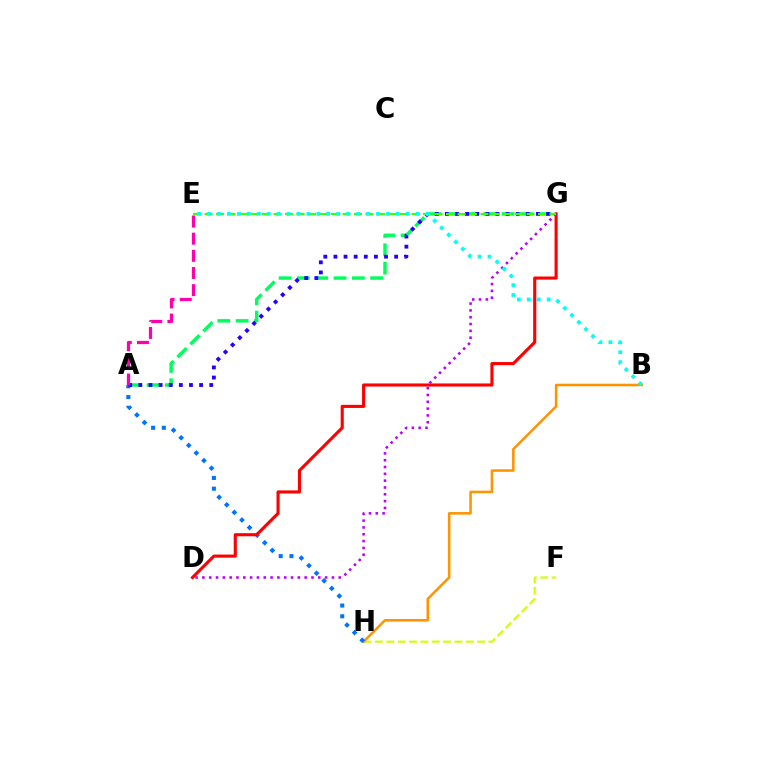{('F', 'H'): [{'color': '#d1ff00', 'line_style': 'dashed', 'thickness': 1.54}], ('B', 'H'): [{'color': '#ff9400', 'line_style': 'solid', 'thickness': 1.85}], ('A', 'G'): [{'color': '#00ff5c', 'line_style': 'dashed', 'thickness': 2.49}, {'color': '#2500ff', 'line_style': 'dotted', 'thickness': 2.75}], ('A', 'H'): [{'color': '#0074ff', 'line_style': 'dotted', 'thickness': 2.92}], ('D', 'G'): [{'color': '#ff0000', 'line_style': 'solid', 'thickness': 2.24}, {'color': '#b900ff', 'line_style': 'dotted', 'thickness': 1.85}], ('E', 'G'): [{'color': '#3dff00', 'line_style': 'dashed', 'thickness': 1.56}], ('A', 'E'): [{'color': '#ff00ac', 'line_style': 'dashed', 'thickness': 2.33}], ('B', 'E'): [{'color': '#00fff6', 'line_style': 'dotted', 'thickness': 2.7}]}